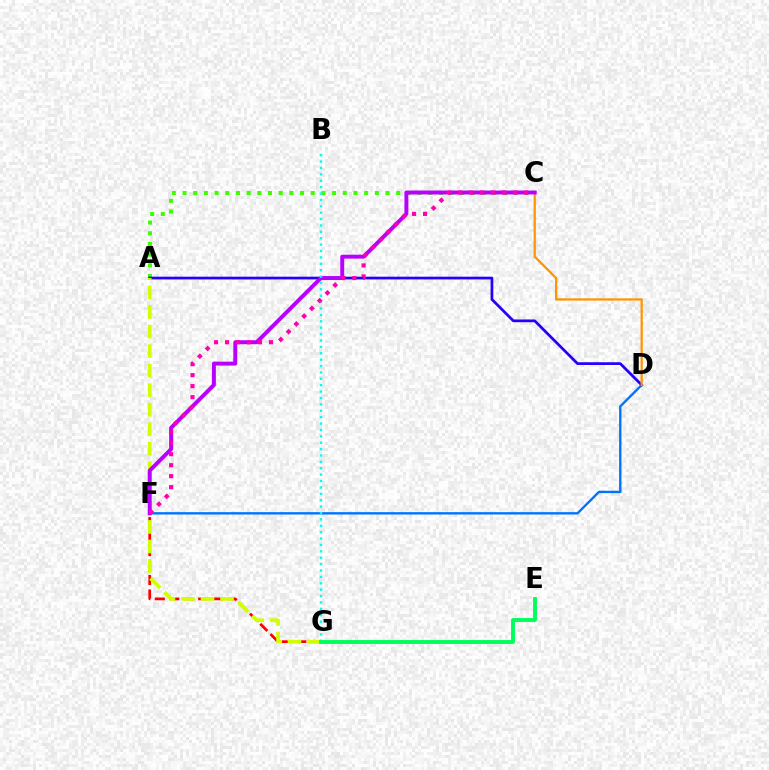{('A', 'C'): [{'color': '#3dff00', 'line_style': 'dotted', 'thickness': 2.9}], ('F', 'G'): [{'color': '#ff0000', 'line_style': 'dashed', 'thickness': 1.97}], ('D', 'F'): [{'color': '#0074ff', 'line_style': 'solid', 'thickness': 1.71}], ('A', 'D'): [{'color': '#2500ff', 'line_style': 'solid', 'thickness': 1.97}], ('A', 'G'): [{'color': '#d1ff00', 'line_style': 'dashed', 'thickness': 2.65}], ('C', 'D'): [{'color': '#ff9400', 'line_style': 'solid', 'thickness': 1.61}], ('C', 'F'): [{'color': '#b900ff', 'line_style': 'solid', 'thickness': 2.84}, {'color': '#ff00ac', 'line_style': 'dotted', 'thickness': 2.99}], ('B', 'G'): [{'color': '#00fff6', 'line_style': 'dotted', 'thickness': 1.74}], ('E', 'G'): [{'color': '#00ff5c', 'line_style': 'solid', 'thickness': 2.81}]}